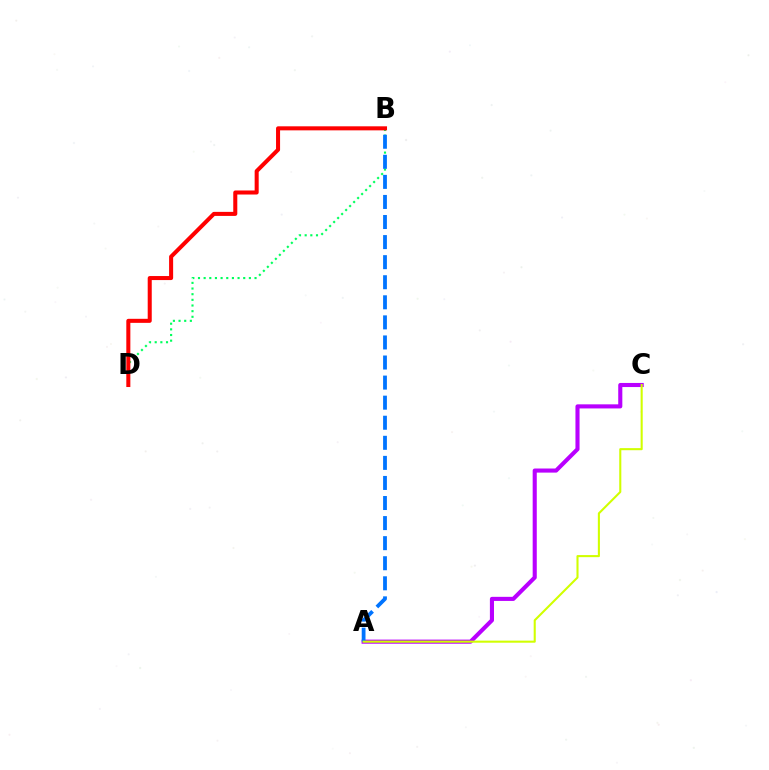{('B', 'D'): [{'color': '#00ff5c', 'line_style': 'dotted', 'thickness': 1.54}, {'color': '#ff0000', 'line_style': 'solid', 'thickness': 2.91}], ('A', 'C'): [{'color': '#b900ff', 'line_style': 'solid', 'thickness': 2.95}, {'color': '#d1ff00', 'line_style': 'solid', 'thickness': 1.5}], ('A', 'B'): [{'color': '#0074ff', 'line_style': 'dashed', 'thickness': 2.73}]}